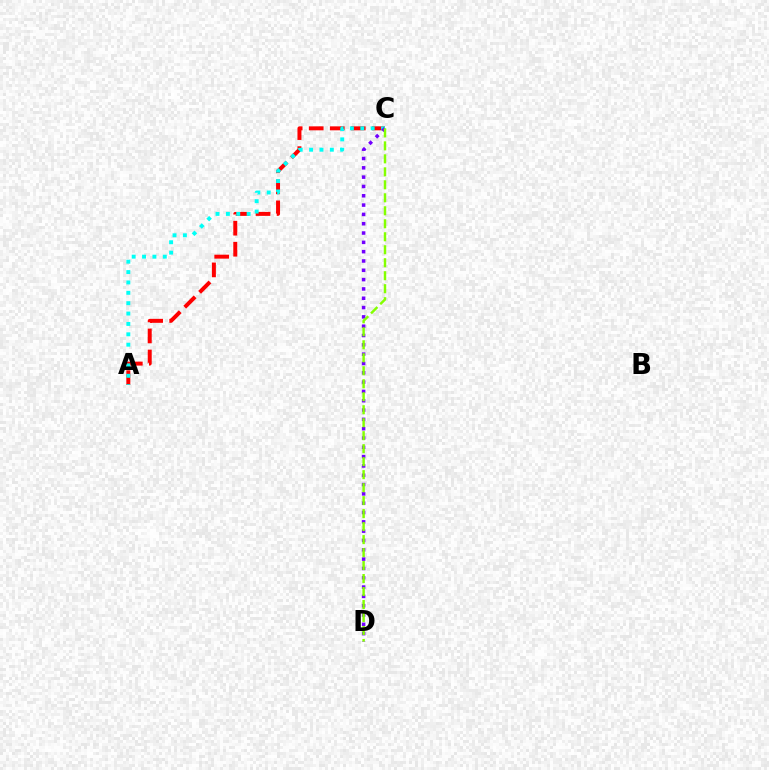{('A', 'C'): [{'color': '#ff0000', 'line_style': 'dashed', 'thickness': 2.86}, {'color': '#00fff6', 'line_style': 'dotted', 'thickness': 2.82}], ('C', 'D'): [{'color': '#7200ff', 'line_style': 'dotted', 'thickness': 2.53}, {'color': '#84ff00', 'line_style': 'dashed', 'thickness': 1.76}]}